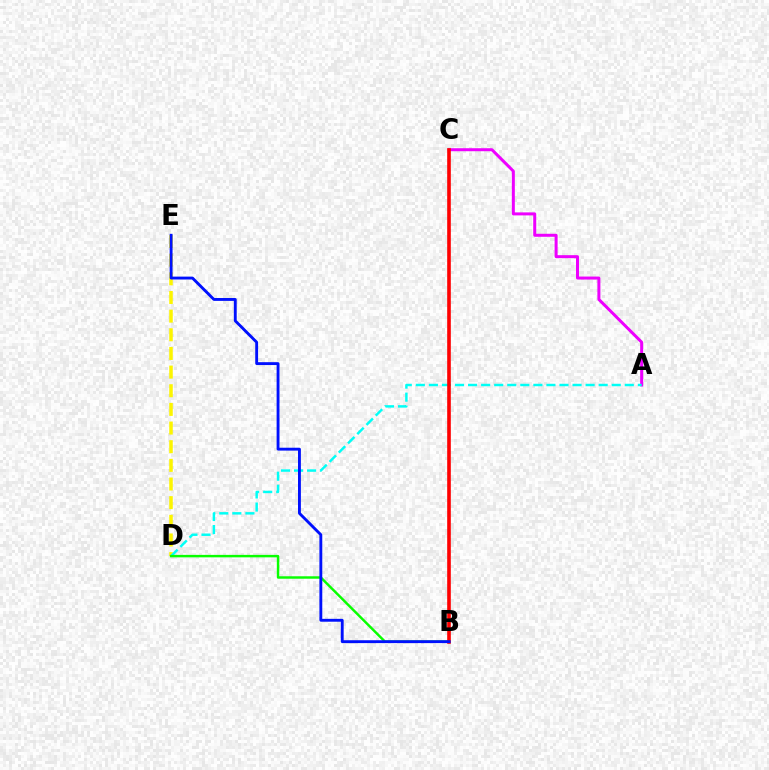{('D', 'E'): [{'color': '#fcf500', 'line_style': 'dashed', 'thickness': 2.53}], ('A', 'C'): [{'color': '#ee00ff', 'line_style': 'solid', 'thickness': 2.16}], ('A', 'D'): [{'color': '#00fff6', 'line_style': 'dashed', 'thickness': 1.77}], ('B', 'D'): [{'color': '#08ff00', 'line_style': 'solid', 'thickness': 1.77}], ('B', 'C'): [{'color': '#ff0000', 'line_style': 'solid', 'thickness': 2.61}], ('B', 'E'): [{'color': '#0010ff', 'line_style': 'solid', 'thickness': 2.07}]}